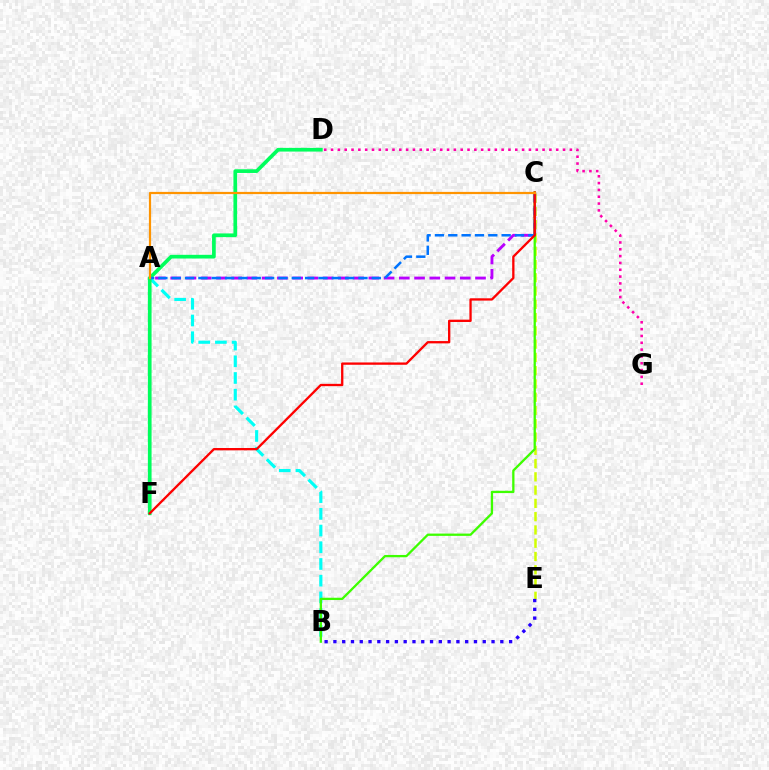{('C', 'E'): [{'color': '#d1ff00', 'line_style': 'dashed', 'thickness': 1.8}], ('A', 'B'): [{'color': '#00fff6', 'line_style': 'dashed', 'thickness': 2.27}], ('B', 'E'): [{'color': '#2500ff', 'line_style': 'dotted', 'thickness': 2.39}], ('A', 'C'): [{'color': '#b900ff', 'line_style': 'dashed', 'thickness': 2.07}, {'color': '#0074ff', 'line_style': 'dashed', 'thickness': 1.81}, {'color': '#ff9400', 'line_style': 'solid', 'thickness': 1.59}], ('D', 'F'): [{'color': '#00ff5c', 'line_style': 'solid', 'thickness': 2.66}], ('B', 'C'): [{'color': '#3dff00', 'line_style': 'solid', 'thickness': 1.65}], ('D', 'G'): [{'color': '#ff00ac', 'line_style': 'dotted', 'thickness': 1.85}], ('C', 'F'): [{'color': '#ff0000', 'line_style': 'solid', 'thickness': 1.67}]}